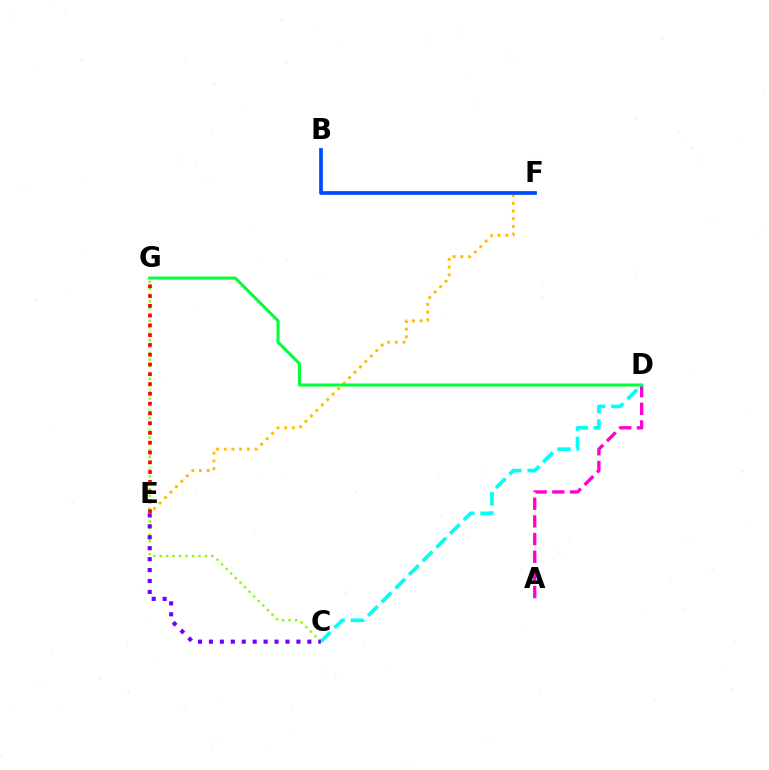{('E', 'F'): [{'color': '#ffbd00', 'line_style': 'dotted', 'thickness': 2.09}], ('B', 'F'): [{'color': '#004bff', 'line_style': 'solid', 'thickness': 2.68}], ('C', 'G'): [{'color': '#84ff00', 'line_style': 'dotted', 'thickness': 1.76}], ('E', 'G'): [{'color': '#ff0000', 'line_style': 'dotted', 'thickness': 2.66}], ('A', 'D'): [{'color': '#ff00cf', 'line_style': 'dashed', 'thickness': 2.4}], ('D', 'G'): [{'color': '#00ff39', 'line_style': 'solid', 'thickness': 2.18}], ('C', 'D'): [{'color': '#00fff6', 'line_style': 'dashed', 'thickness': 2.63}], ('C', 'E'): [{'color': '#7200ff', 'line_style': 'dotted', 'thickness': 2.97}]}